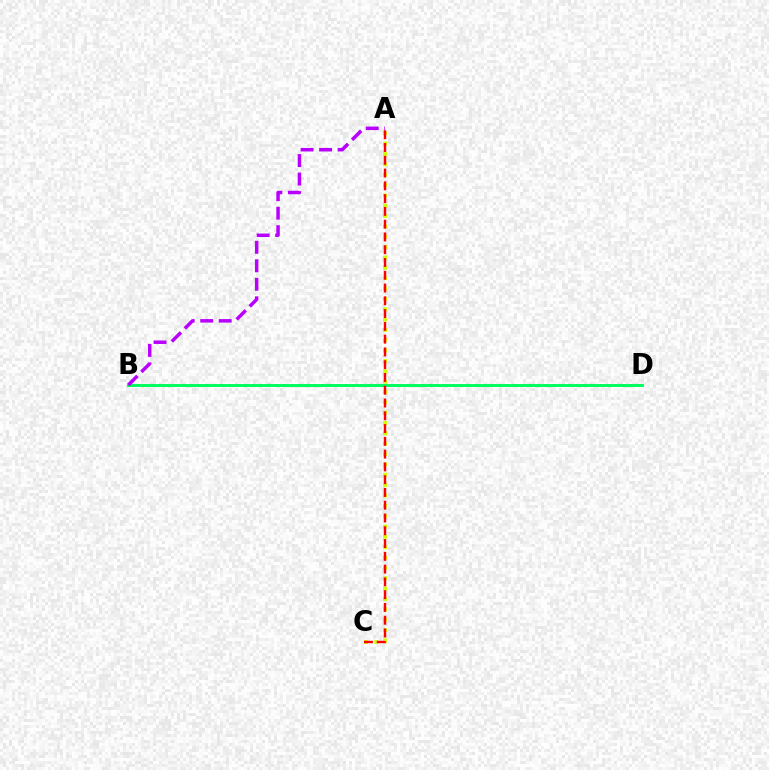{('B', 'D'): [{'color': '#0074ff', 'line_style': 'dotted', 'thickness': 2.09}, {'color': '#00ff5c', 'line_style': 'solid', 'thickness': 2.11}], ('A', 'B'): [{'color': '#b900ff', 'line_style': 'dashed', 'thickness': 2.51}], ('A', 'C'): [{'color': '#d1ff00', 'line_style': 'dotted', 'thickness': 2.81}, {'color': '#ff0000', 'line_style': 'dashed', 'thickness': 1.74}]}